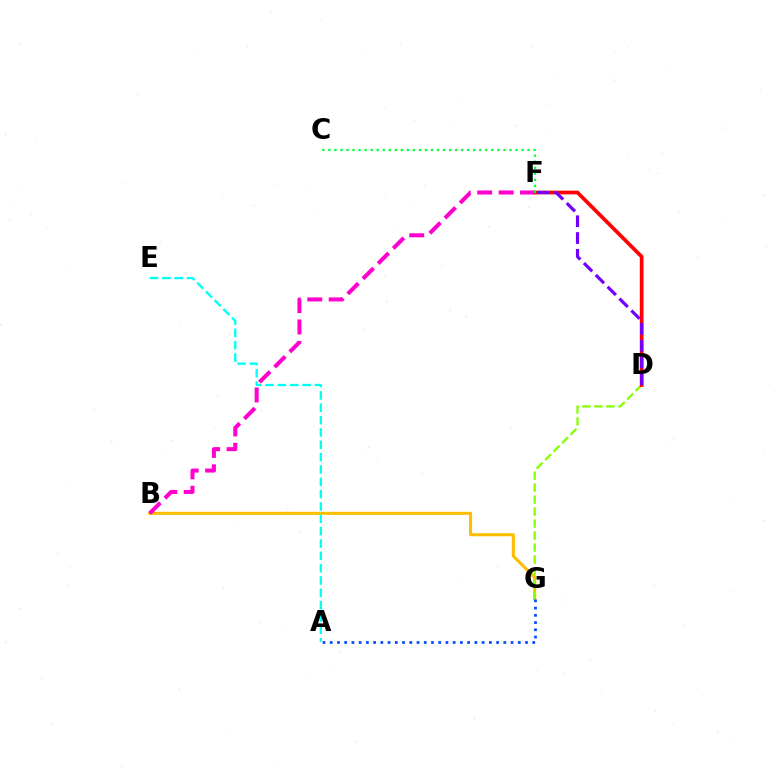{('B', 'G'): [{'color': '#ffbd00', 'line_style': 'solid', 'thickness': 2.2}], ('D', 'G'): [{'color': '#84ff00', 'line_style': 'dashed', 'thickness': 1.63}], ('D', 'F'): [{'color': '#ff0000', 'line_style': 'solid', 'thickness': 2.67}, {'color': '#7200ff', 'line_style': 'dashed', 'thickness': 2.28}], ('A', 'G'): [{'color': '#004bff', 'line_style': 'dotted', 'thickness': 1.97}], ('A', 'E'): [{'color': '#00fff6', 'line_style': 'dashed', 'thickness': 1.68}], ('B', 'F'): [{'color': '#ff00cf', 'line_style': 'dashed', 'thickness': 2.91}], ('C', 'F'): [{'color': '#00ff39', 'line_style': 'dotted', 'thickness': 1.64}]}